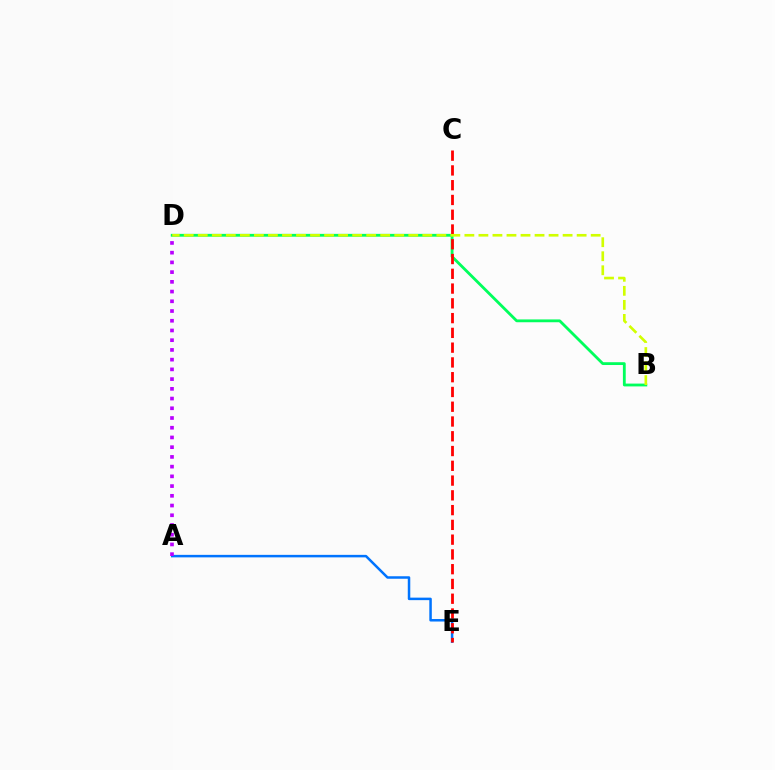{('B', 'D'): [{'color': '#00ff5c', 'line_style': 'solid', 'thickness': 2.03}, {'color': '#d1ff00', 'line_style': 'dashed', 'thickness': 1.91}], ('A', 'E'): [{'color': '#0074ff', 'line_style': 'solid', 'thickness': 1.8}], ('C', 'E'): [{'color': '#ff0000', 'line_style': 'dashed', 'thickness': 2.01}], ('A', 'D'): [{'color': '#b900ff', 'line_style': 'dotted', 'thickness': 2.64}]}